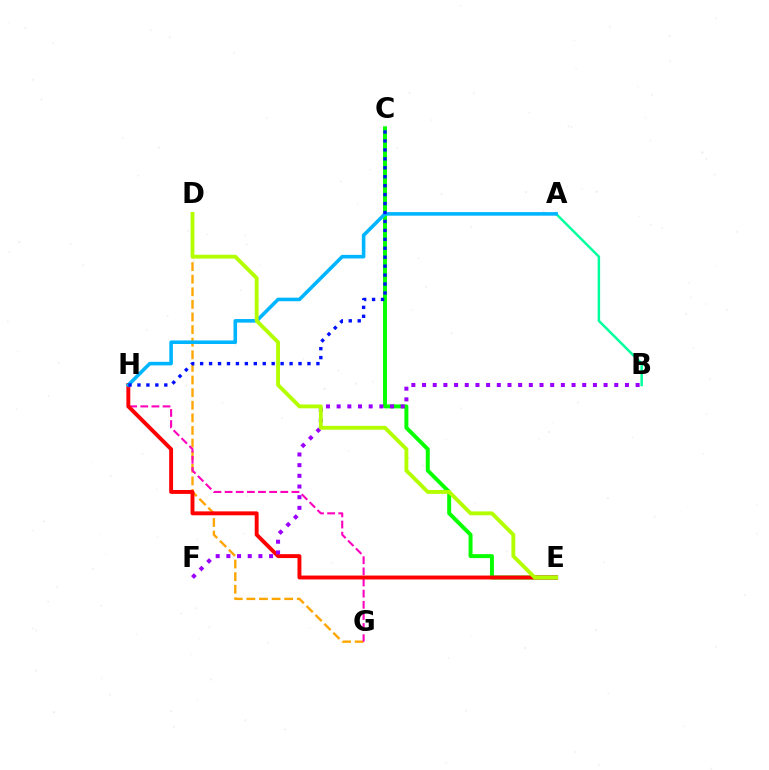{('A', 'B'): [{'color': '#00ff9d', 'line_style': 'solid', 'thickness': 1.78}], ('D', 'G'): [{'color': '#ffa500', 'line_style': 'dashed', 'thickness': 1.71}], ('C', 'E'): [{'color': '#08ff00', 'line_style': 'solid', 'thickness': 2.85}], ('G', 'H'): [{'color': '#ff00bd', 'line_style': 'dashed', 'thickness': 1.51}], ('E', 'H'): [{'color': '#ff0000', 'line_style': 'solid', 'thickness': 2.81}], ('A', 'H'): [{'color': '#00b5ff', 'line_style': 'solid', 'thickness': 2.57}], ('B', 'F'): [{'color': '#9b00ff', 'line_style': 'dotted', 'thickness': 2.9}], ('C', 'H'): [{'color': '#0010ff', 'line_style': 'dotted', 'thickness': 2.43}], ('D', 'E'): [{'color': '#b3ff00', 'line_style': 'solid', 'thickness': 2.78}]}